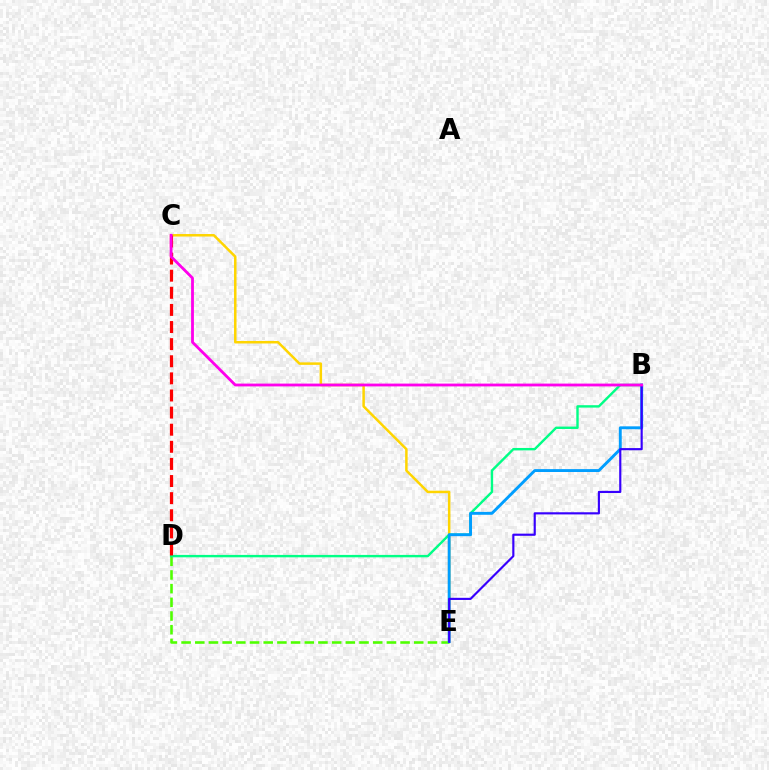{('D', 'E'): [{'color': '#4fff00', 'line_style': 'dashed', 'thickness': 1.86}], ('C', 'E'): [{'color': '#ffd500', 'line_style': 'solid', 'thickness': 1.8}], ('B', 'D'): [{'color': '#00ff86', 'line_style': 'solid', 'thickness': 1.73}], ('B', 'E'): [{'color': '#009eff', 'line_style': 'solid', 'thickness': 2.08}, {'color': '#3700ff', 'line_style': 'solid', 'thickness': 1.55}], ('C', 'D'): [{'color': '#ff0000', 'line_style': 'dashed', 'thickness': 2.32}], ('B', 'C'): [{'color': '#ff00ed', 'line_style': 'solid', 'thickness': 2.02}]}